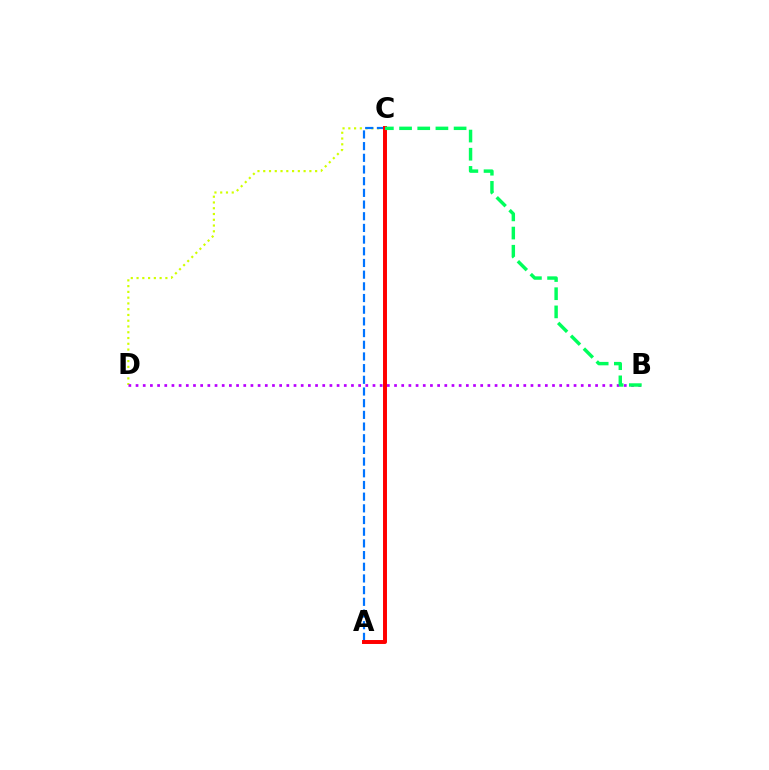{('C', 'D'): [{'color': '#d1ff00', 'line_style': 'dotted', 'thickness': 1.57}], ('A', 'C'): [{'color': '#0074ff', 'line_style': 'dashed', 'thickness': 1.59}, {'color': '#ff0000', 'line_style': 'solid', 'thickness': 2.85}], ('B', 'D'): [{'color': '#b900ff', 'line_style': 'dotted', 'thickness': 1.95}], ('B', 'C'): [{'color': '#00ff5c', 'line_style': 'dashed', 'thickness': 2.47}]}